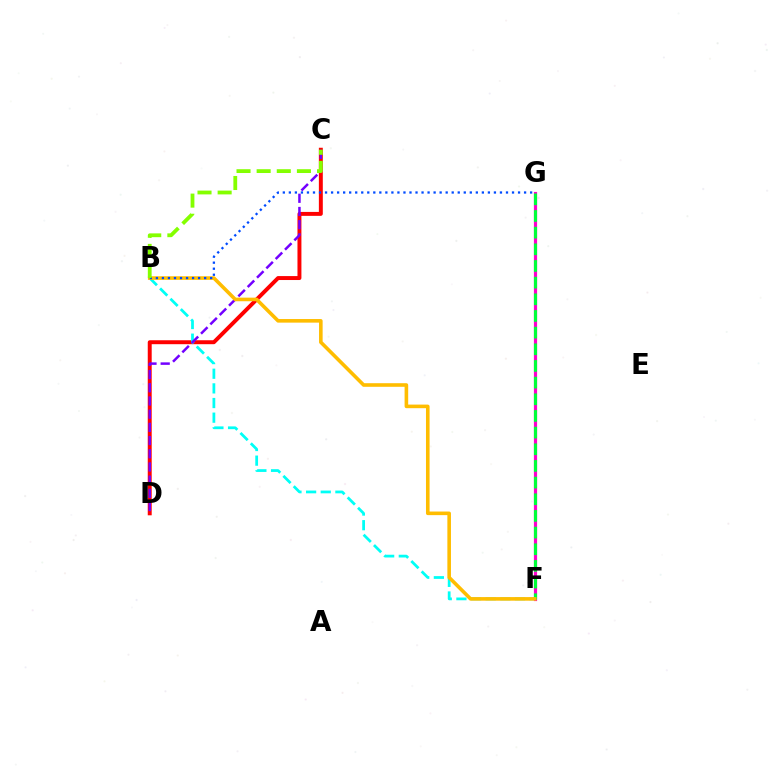{('C', 'D'): [{'color': '#ff0000', 'line_style': 'solid', 'thickness': 2.84}, {'color': '#7200ff', 'line_style': 'dashed', 'thickness': 1.79}], ('B', 'F'): [{'color': '#00fff6', 'line_style': 'dashed', 'thickness': 1.99}, {'color': '#ffbd00', 'line_style': 'solid', 'thickness': 2.59}], ('F', 'G'): [{'color': '#ff00cf', 'line_style': 'solid', 'thickness': 2.29}, {'color': '#00ff39', 'line_style': 'dashed', 'thickness': 2.26}], ('B', 'G'): [{'color': '#004bff', 'line_style': 'dotted', 'thickness': 1.64}], ('B', 'C'): [{'color': '#84ff00', 'line_style': 'dashed', 'thickness': 2.73}]}